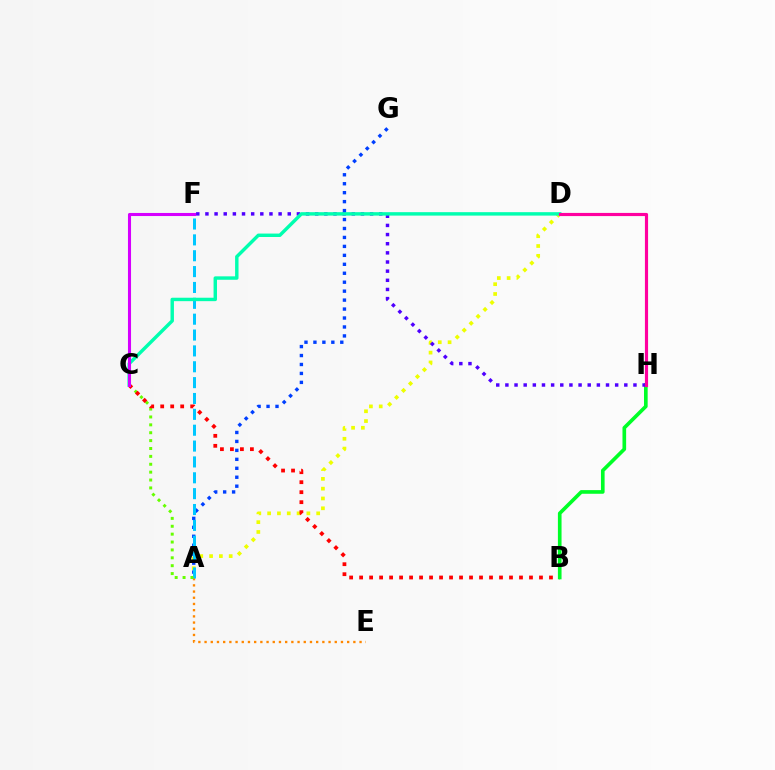{('A', 'E'): [{'color': '#ff8800', 'line_style': 'dotted', 'thickness': 1.68}], ('A', 'G'): [{'color': '#003fff', 'line_style': 'dotted', 'thickness': 2.43}], ('A', 'D'): [{'color': '#eeff00', 'line_style': 'dotted', 'thickness': 2.66}], ('A', 'F'): [{'color': '#00c7ff', 'line_style': 'dashed', 'thickness': 2.15}], ('A', 'C'): [{'color': '#66ff00', 'line_style': 'dotted', 'thickness': 2.14}], ('B', 'C'): [{'color': '#ff0000', 'line_style': 'dotted', 'thickness': 2.71}], ('B', 'H'): [{'color': '#00ff27', 'line_style': 'solid', 'thickness': 2.63}], ('F', 'H'): [{'color': '#4f00ff', 'line_style': 'dotted', 'thickness': 2.49}], ('C', 'D'): [{'color': '#00ffaf', 'line_style': 'solid', 'thickness': 2.47}], ('C', 'F'): [{'color': '#d600ff', 'line_style': 'solid', 'thickness': 2.21}], ('D', 'H'): [{'color': '#ff00a0', 'line_style': 'solid', 'thickness': 2.27}]}